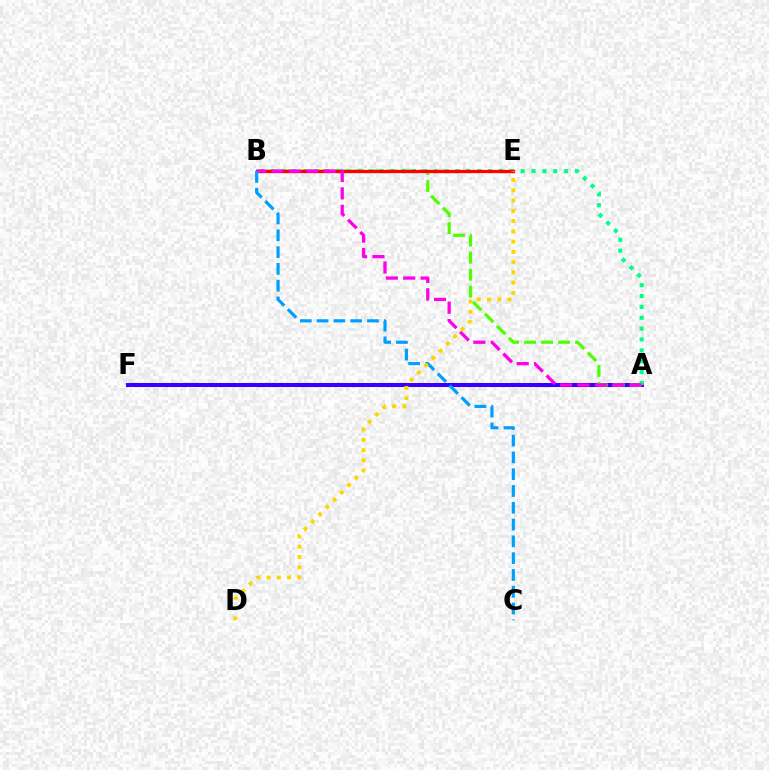{('A', 'F'): [{'color': '#3700ff', 'line_style': 'solid', 'thickness': 2.91}], ('A', 'B'): [{'color': '#4fff00', 'line_style': 'dashed', 'thickness': 2.31}, {'color': '#00ff86', 'line_style': 'dotted', 'thickness': 2.95}, {'color': '#ff00ed', 'line_style': 'dashed', 'thickness': 2.36}], ('B', 'E'): [{'color': '#ff0000', 'line_style': 'solid', 'thickness': 2.36}], ('B', 'C'): [{'color': '#009eff', 'line_style': 'dashed', 'thickness': 2.28}], ('D', 'E'): [{'color': '#ffd500', 'line_style': 'dotted', 'thickness': 2.79}]}